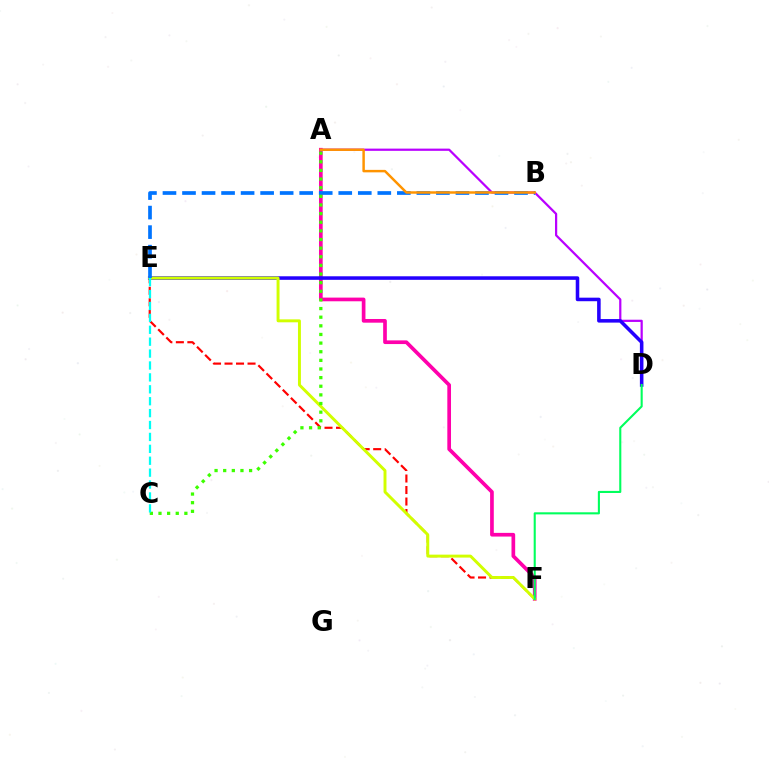{('A', 'D'): [{'color': '#b900ff', 'line_style': 'solid', 'thickness': 1.6}], ('E', 'F'): [{'color': '#ff0000', 'line_style': 'dashed', 'thickness': 1.56}, {'color': '#d1ff00', 'line_style': 'solid', 'thickness': 2.12}], ('A', 'F'): [{'color': '#ff00ac', 'line_style': 'solid', 'thickness': 2.65}], ('D', 'E'): [{'color': '#2500ff', 'line_style': 'solid', 'thickness': 2.55}], ('B', 'E'): [{'color': '#0074ff', 'line_style': 'dashed', 'thickness': 2.65}], ('A', 'C'): [{'color': '#3dff00', 'line_style': 'dotted', 'thickness': 2.35}], ('A', 'B'): [{'color': '#ff9400', 'line_style': 'solid', 'thickness': 1.78}], ('C', 'E'): [{'color': '#00fff6', 'line_style': 'dashed', 'thickness': 1.62}], ('D', 'F'): [{'color': '#00ff5c', 'line_style': 'solid', 'thickness': 1.51}]}